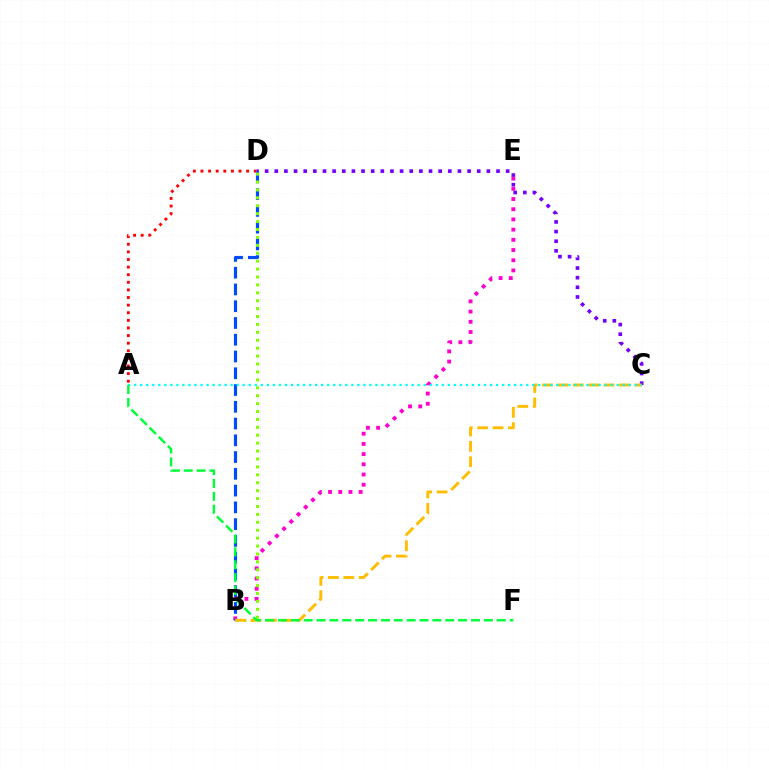{('A', 'D'): [{'color': '#ff0000', 'line_style': 'dotted', 'thickness': 2.07}], ('C', 'D'): [{'color': '#7200ff', 'line_style': 'dotted', 'thickness': 2.62}], ('B', 'E'): [{'color': '#ff00cf', 'line_style': 'dotted', 'thickness': 2.77}], ('B', 'D'): [{'color': '#004bff', 'line_style': 'dashed', 'thickness': 2.28}, {'color': '#84ff00', 'line_style': 'dotted', 'thickness': 2.15}], ('B', 'C'): [{'color': '#ffbd00', 'line_style': 'dashed', 'thickness': 2.09}], ('A', 'C'): [{'color': '#00fff6', 'line_style': 'dotted', 'thickness': 1.64}], ('A', 'F'): [{'color': '#00ff39', 'line_style': 'dashed', 'thickness': 1.75}]}